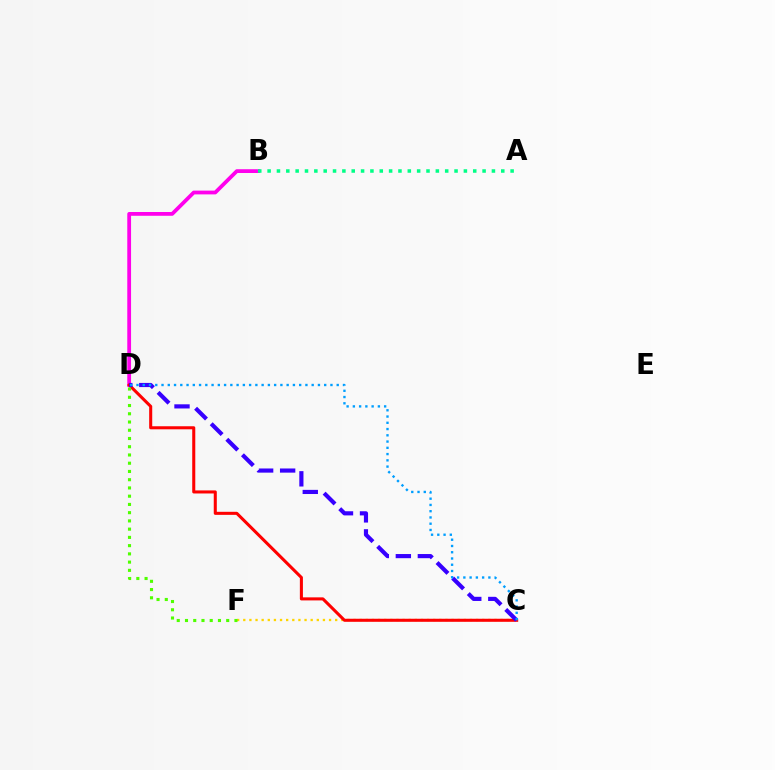{('C', 'F'): [{'color': '#ffd500', 'line_style': 'dotted', 'thickness': 1.66}], ('B', 'D'): [{'color': '#ff00ed', 'line_style': 'solid', 'thickness': 2.72}], ('C', 'D'): [{'color': '#ff0000', 'line_style': 'solid', 'thickness': 2.2}, {'color': '#3700ff', 'line_style': 'dashed', 'thickness': 2.99}, {'color': '#009eff', 'line_style': 'dotted', 'thickness': 1.7}], ('A', 'B'): [{'color': '#00ff86', 'line_style': 'dotted', 'thickness': 2.54}], ('D', 'F'): [{'color': '#4fff00', 'line_style': 'dotted', 'thickness': 2.24}]}